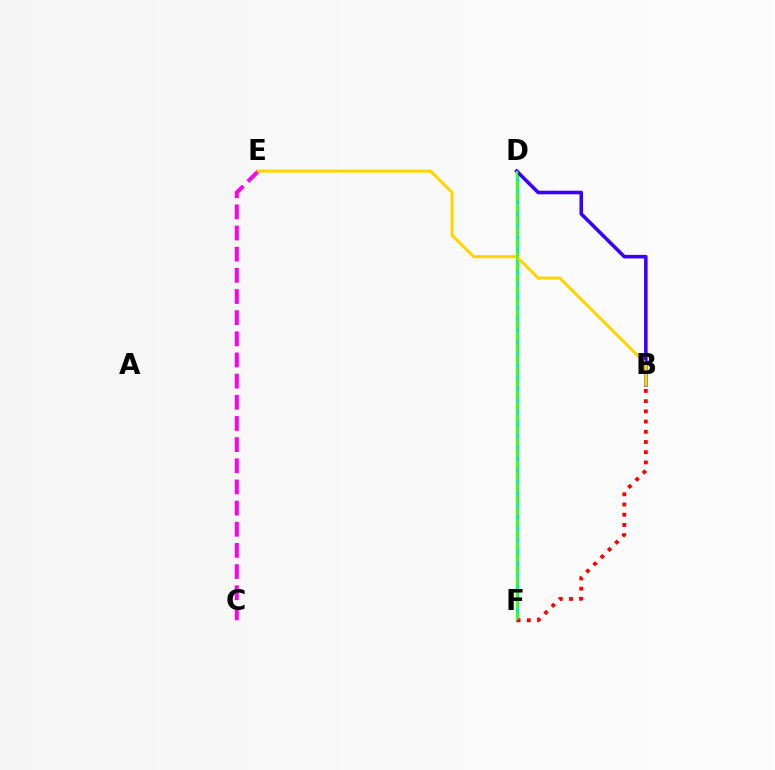{('D', 'F'): [{'color': '#009eff', 'line_style': 'solid', 'thickness': 2.33}, {'color': '#00ff86', 'line_style': 'solid', 'thickness': 1.98}, {'color': '#4fff00', 'line_style': 'dashed', 'thickness': 1.58}], ('B', 'D'): [{'color': '#3700ff', 'line_style': 'solid', 'thickness': 2.57}], ('C', 'E'): [{'color': '#ff00ed', 'line_style': 'dashed', 'thickness': 2.87}], ('B', 'F'): [{'color': '#ff0000', 'line_style': 'dotted', 'thickness': 2.77}], ('B', 'E'): [{'color': '#ffd500', 'line_style': 'solid', 'thickness': 2.19}]}